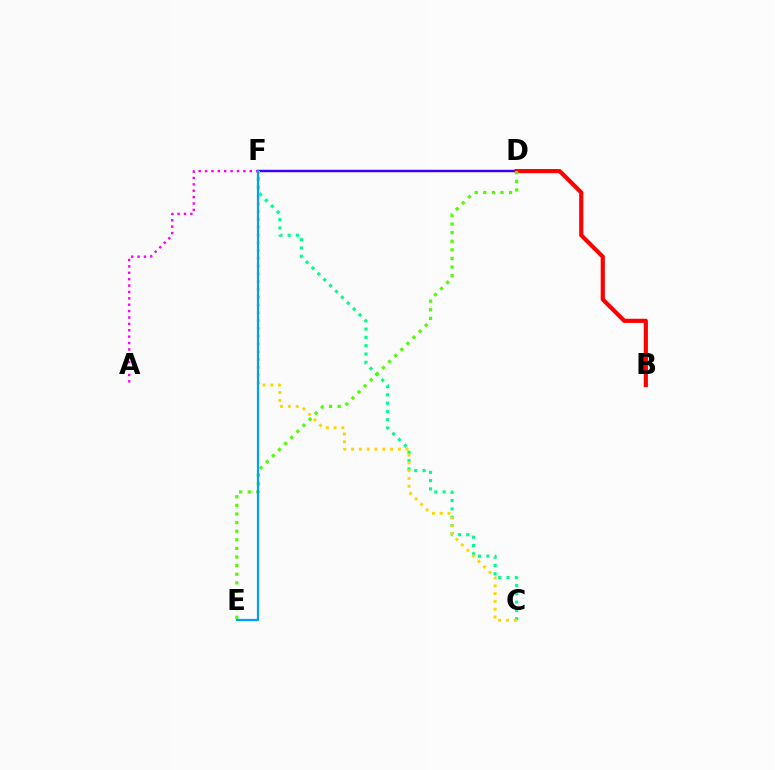{('D', 'F'): [{'color': '#3700ff', 'line_style': 'solid', 'thickness': 1.76}], ('B', 'D'): [{'color': '#ff0000', 'line_style': 'solid', 'thickness': 3.0}], ('C', 'F'): [{'color': '#00ff86', 'line_style': 'dotted', 'thickness': 2.26}, {'color': '#ffd500', 'line_style': 'dotted', 'thickness': 2.12}], ('D', 'E'): [{'color': '#4fff00', 'line_style': 'dotted', 'thickness': 2.34}], ('A', 'F'): [{'color': '#ff00ed', 'line_style': 'dotted', 'thickness': 1.73}], ('E', 'F'): [{'color': '#009eff', 'line_style': 'solid', 'thickness': 1.59}]}